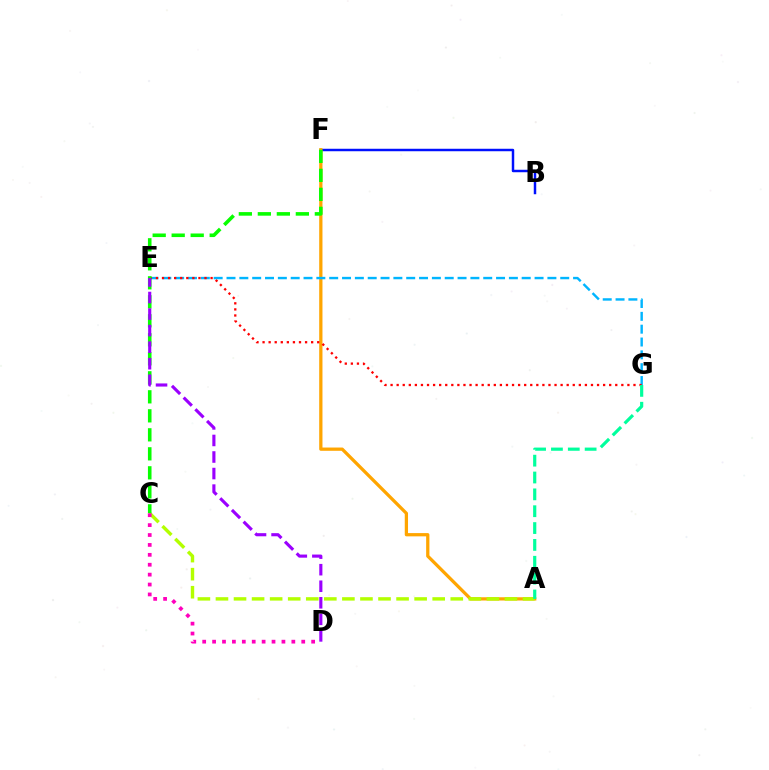{('B', 'F'): [{'color': '#0010ff', 'line_style': 'solid', 'thickness': 1.78}], ('A', 'F'): [{'color': '#ffa500', 'line_style': 'solid', 'thickness': 2.35}], ('E', 'G'): [{'color': '#00b5ff', 'line_style': 'dashed', 'thickness': 1.74}, {'color': '#ff0000', 'line_style': 'dotted', 'thickness': 1.65}], ('A', 'C'): [{'color': '#b3ff00', 'line_style': 'dashed', 'thickness': 2.45}], ('C', 'F'): [{'color': '#08ff00', 'line_style': 'dashed', 'thickness': 2.58}], ('A', 'G'): [{'color': '#00ff9d', 'line_style': 'dashed', 'thickness': 2.29}], ('D', 'E'): [{'color': '#9b00ff', 'line_style': 'dashed', 'thickness': 2.25}], ('C', 'D'): [{'color': '#ff00bd', 'line_style': 'dotted', 'thickness': 2.69}]}